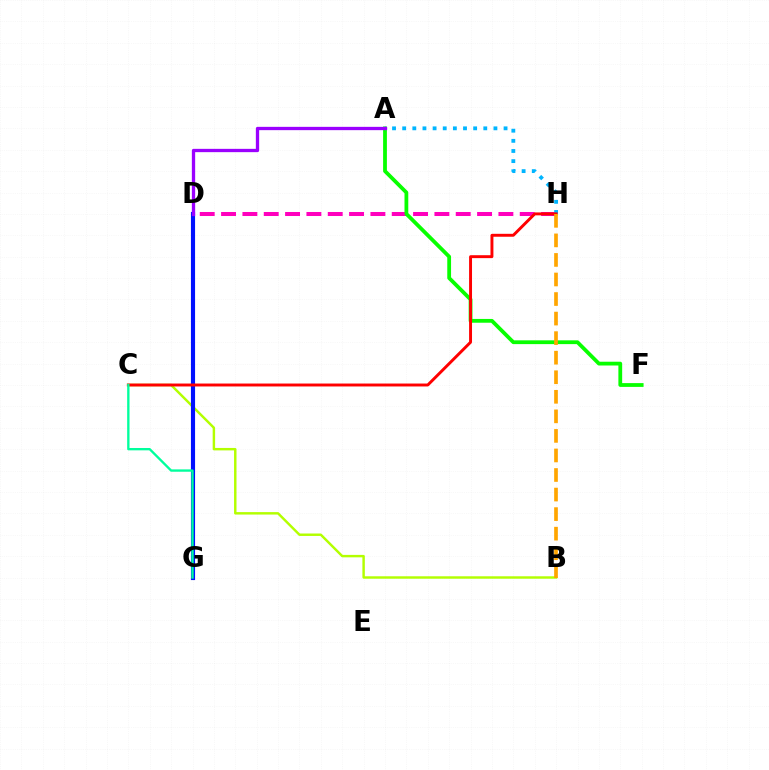{('B', 'C'): [{'color': '#b3ff00', 'line_style': 'solid', 'thickness': 1.76}], ('D', 'H'): [{'color': '#ff00bd', 'line_style': 'dashed', 'thickness': 2.9}], ('D', 'G'): [{'color': '#0010ff', 'line_style': 'solid', 'thickness': 2.98}], ('A', 'F'): [{'color': '#08ff00', 'line_style': 'solid', 'thickness': 2.72}], ('A', 'H'): [{'color': '#00b5ff', 'line_style': 'dotted', 'thickness': 2.75}], ('C', 'H'): [{'color': '#ff0000', 'line_style': 'solid', 'thickness': 2.11}], ('B', 'H'): [{'color': '#ffa500', 'line_style': 'dashed', 'thickness': 2.66}], ('C', 'G'): [{'color': '#00ff9d', 'line_style': 'solid', 'thickness': 1.69}], ('A', 'D'): [{'color': '#9b00ff', 'line_style': 'solid', 'thickness': 2.38}]}